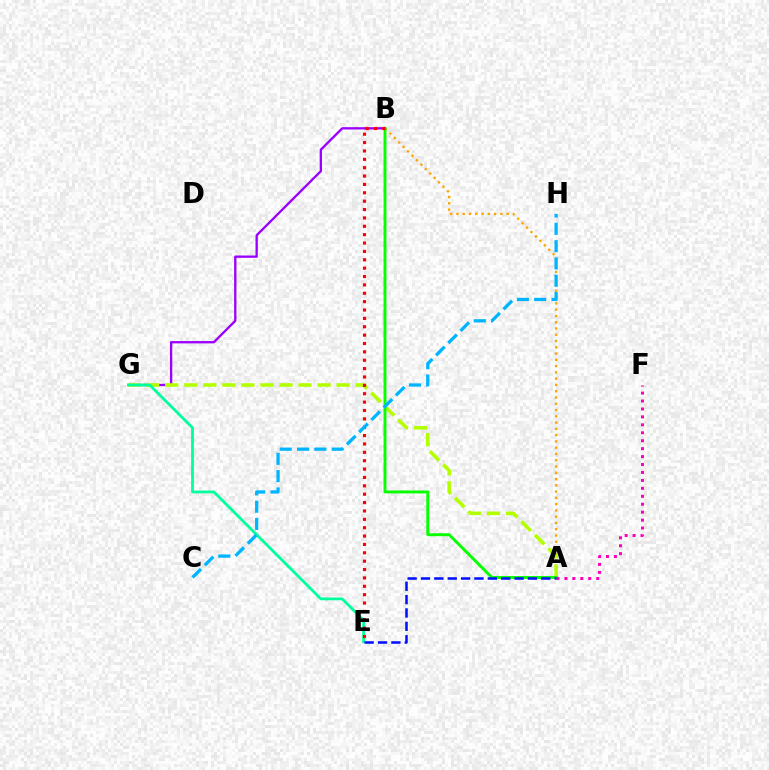{('B', 'G'): [{'color': '#9b00ff', 'line_style': 'solid', 'thickness': 1.67}], ('A', 'B'): [{'color': '#ffa500', 'line_style': 'dotted', 'thickness': 1.7}, {'color': '#08ff00', 'line_style': 'solid', 'thickness': 2.11}], ('A', 'G'): [{'color': '#b3ff00', 'line_style': 'dashed', 'thickness': 2.59}], ('E', 'G'): [{'color': '#00ff9d', 'line_style': 'solid', 'thickness': 2.0}], ('A', 'F'): [{'color': '#ff00bd', 'line_style': 'dotted', 'thickness': 2.16}], ('A', 'E'): [{'color': '#0010ff', 'line_style': 'dashed', 'thickness': 1.82}], ('B', 'E'): [{'color': '#ff0000', 'line_style': 'dotted', 'thickness': 2.27}], ('C', 'H'): [{'color': '#00b5ff', 'line_style': 'dashed', 'thickness': 2.35}]}